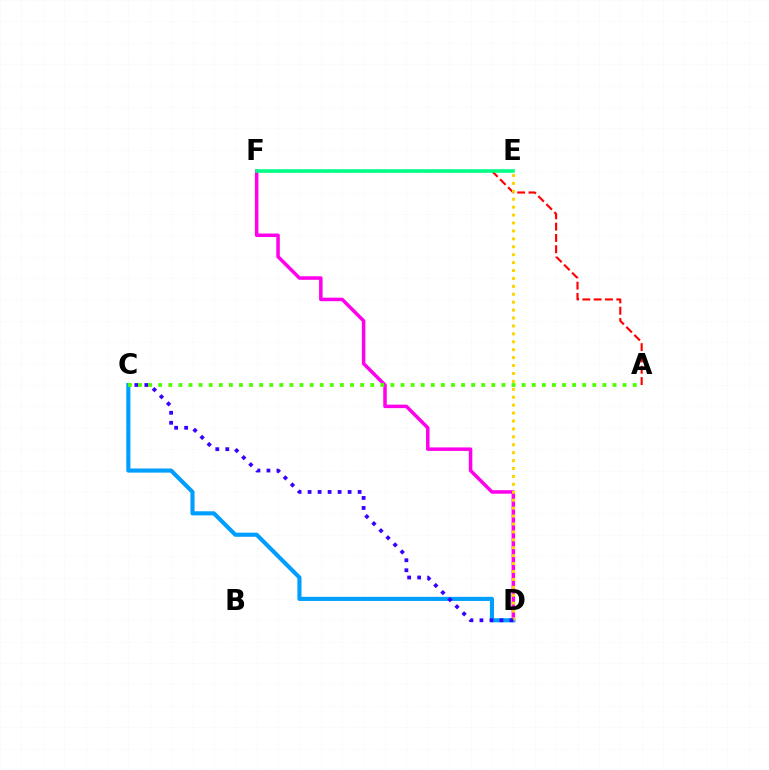{('D', 'F'): [{'color': '#ff00ed', 'line_style': 'solid', 'thickness': 2.53}], ('A', 'F'): [{'color': '#ff0000', 'line_style': 'dashed', 'thickness': 1.54}], ('C', 'D'): [{'color': '#009eff', 'line_style': 'solid', 'thickness': 2.96}, {'color': '#3700ff', 'line_style': 'dotted', 'thickness': 2.72}], ('D', 'E'): [{'color': '#ffd500', 'line_style': 'dotted', 'thickness': 2.15}], ('E', 'F'): [{'color': '#00ff86', 'line_style': 'solid', 'thickness': 2.59}], ('A', 'C'): [{'color': '#4fff00', 'line_style': 'dotted', 'thickness': 2.74}]}